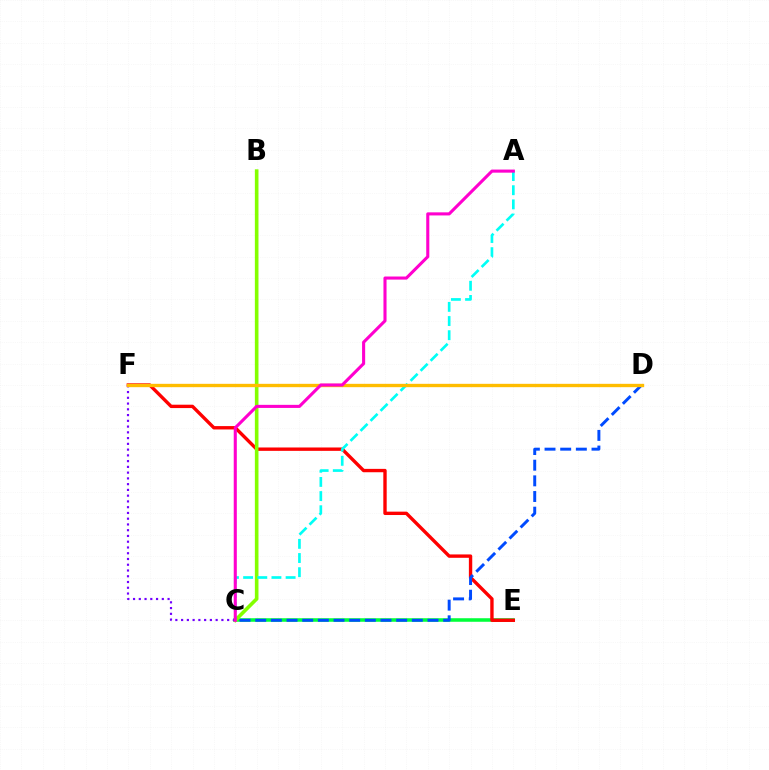{('C', 'E'): [{'color': '#00ff39', 'line_style': 'solid', 'thickness': 2.55}], ('E', 'F'): [{'color': '#ff0000', 'line_style': 'solid', 'thickness': 2.43}], ('C', 'D'): [{'color': '#004bff', 'line_style': 'dashed', 'thickness': 2.13}], ('B', 'C'): [{'color': '#84ff00', 'line_style': 'solid', 'thickness': 2.6}], ('C', 'F'): [{'color': '#7200ff', 'line_style': 'dotted', 'thickness': 1.56}], ('A', 'C'): [{'color': '#00fff6', 'line_style': 'dashed', 'thickness': 1.92}, {'color': '#ff00cf', 'line_style': 'solid', 'thickness': 2.22}], ('D', 'F'): [{'color': '#ffbd00', 'line_style': 'solid', 'thickness': 2.41}]}